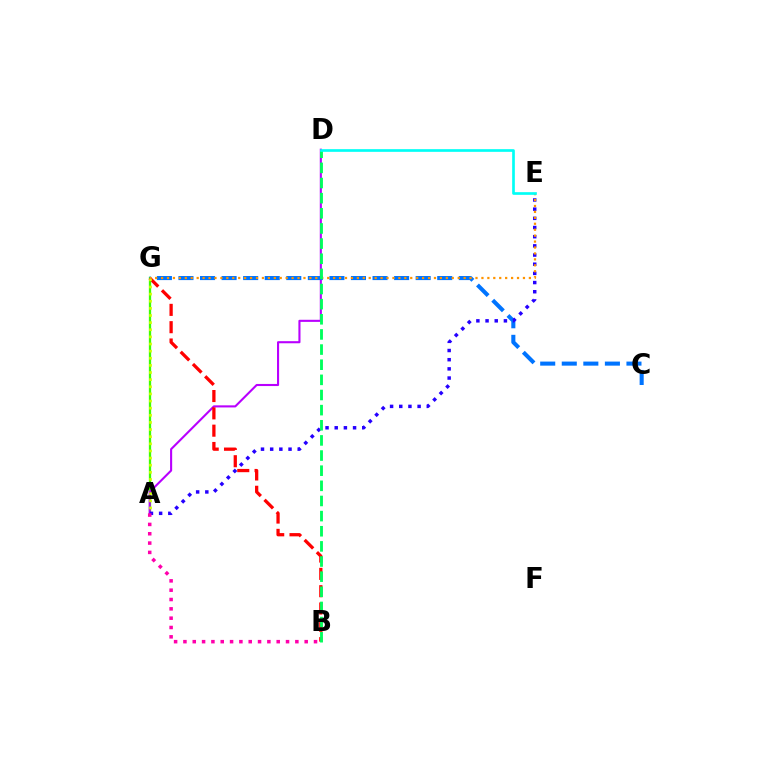{('A', 'G'): [{'color': '#3dff00', 'line_style': 'solid', 'thickness': 1.65}, {'color': '#d1ff00', 'line_style': 'dotted', 'thickness': 1.94}], ('A', 'D'): [{'color': '#b900ff', 'line_style': 'solid', 'thickness': 1.51}], ('C', 'G'): [{'color': '#0074ff', 'line_style': 'dashed', 'thickness': 2.93}], ('A', 'E'): [{'color': '#2500ff', 'line_style': 'dotted', 'thickness': 2.49}], ('B', 'G'): [{'color': '#ff0000', 'line_style': 'dashed', 'thickness': 2.35}], ('E', 'G'): [{'color': '#ff9400', 'line_style': 'dotted', 'thickness': 1.61}], ('A', 'B'): [{'color': '#ff00ac', 'line_style': 'dotted', 'thickness': 2.53}], ('B', 'D'): [{'color': '#00ff5c', 'line_style': 'dashed', 'thickness': 2.06}], ('D', 'E'): [{'color': '#00fff6', 'line_style': 'solid', 'thickness': 1.93}]}